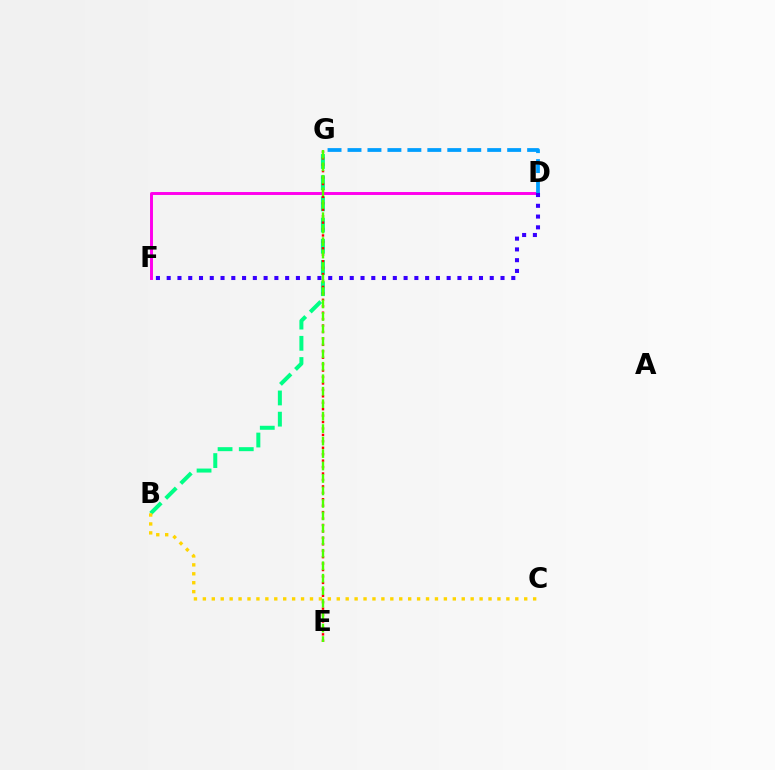{('B', 'G'): [{'color': '#00ff86', 'line_style': 'dashed', 'thickness': 2.88}], ('E', 'G'): [{'color': '#ff0000', 'line_style': 'dotted', 'thickness': 1.75}, {'color': '#4fff00', 'line_style': 'dashed', 'thickness': 1.69}], ('D', 'F'): [{'color': '#ff00ed', 'line_style': 'solid', 'thickness': 2.12}, {'color': '#3700ff', 'line_style': 'dotted', 'thickness': 2.93}], ('D', 'G'): [{'color': '#009eff', 'line_style': 'dashed', 'thickness': 2.71}], ('B', 'C'): [{'color': '#ffd500', 'line_style': 'dotted', 'thickness': 2.43}]}